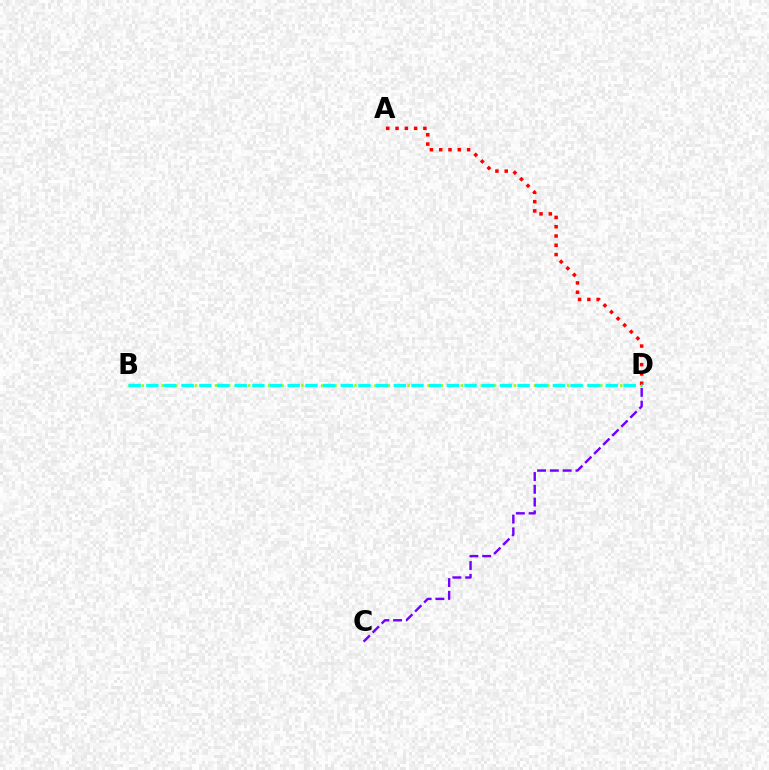{('B', 'D'): [{'color': '#84ff00', 'line_style': 'dotted', 'thickness': 1.81}, {'color': '#00fff6', 'line_style': 'dashed', 'thickness': 2.4}], ('A', 'D'): [{'color': '#ff0000', 'line_style': 'dotted', 'thickness': 2.53}], ('C', 'D'): [{'color': '#7200ff', 'line_style': 'dashed', 'thickness': 1.74}]}